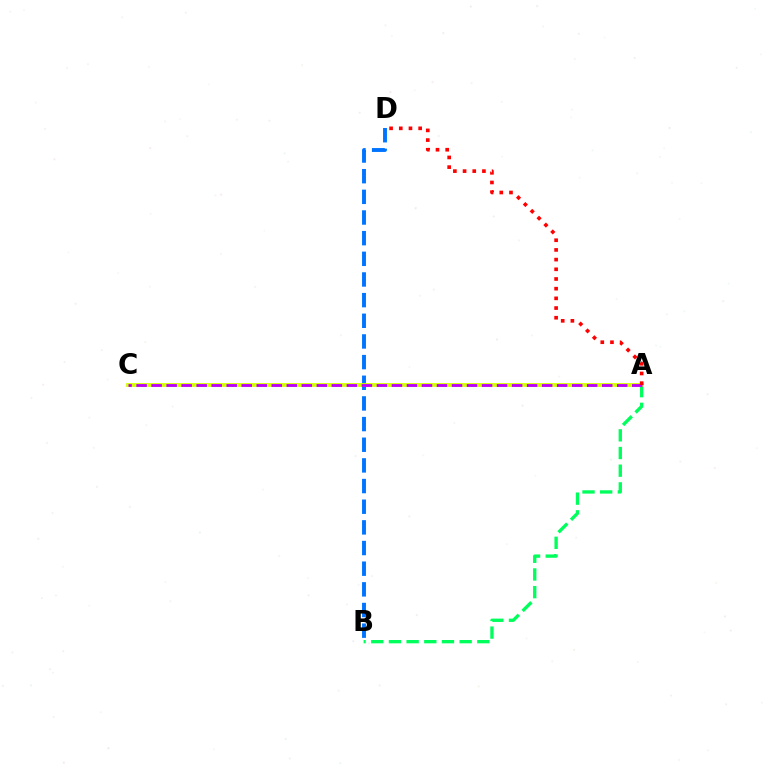{('B', 'D'): [{'color': '#0074ff', 'line_style': 'dashed', 'thickness': 2.81}], ('A', 'B'): [{'color': '#00ff5c', 'line_style': 'dashed', 'thickness': 2.4}], ('A', 'C'): [{'color': '#d1ff00', 'line_style': 'solid', 'thickness': 2.72}, {'color': '#b900ff', 'line_style': 'dashed', 'thickness': 2.04}], ('A', 'D'): [{'color': '#ff0000', 'line_style': 'dotted', 'thickness': 2.63}]}